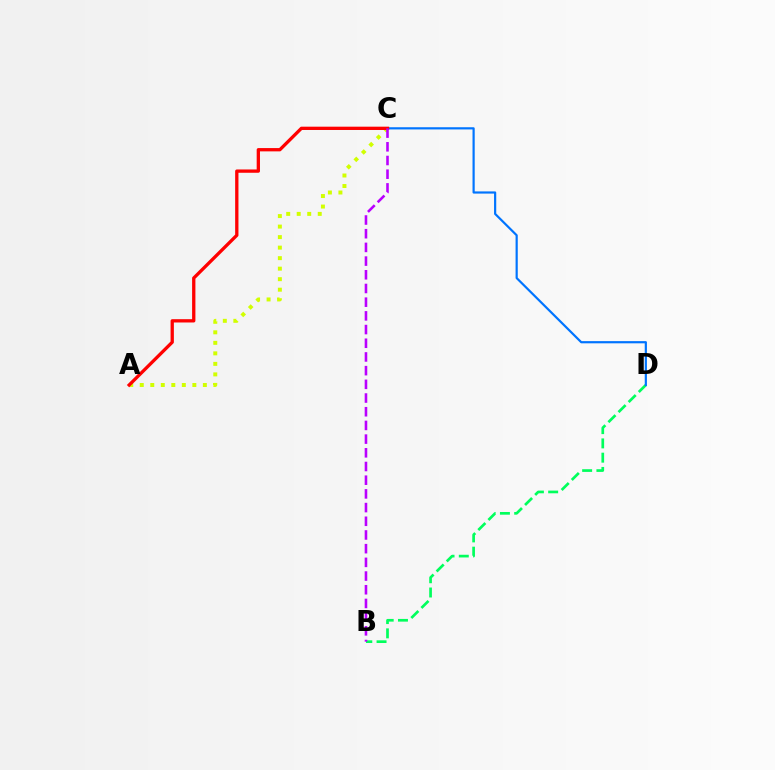{('B', 'D'): [{'color': '#00ff5c', 'line_style': 'dashed', 'thickness': 1.94}], ('C', 'D'): [{'color': '#0074ff', 'line_style': 'solid', 'thickness': 1.58}], ('A', 'C'): [{'color': '#d1ff00', 'line_style': 'dotted', 'thickness': 2.86}, {'color': '#ff0000', 'line_style': 'solid', 'thickness': 2.38}], ('B', 'C'): [{'color': '#b900ff', 'line_style': 'dashed', 'thickness': 1.86}]}